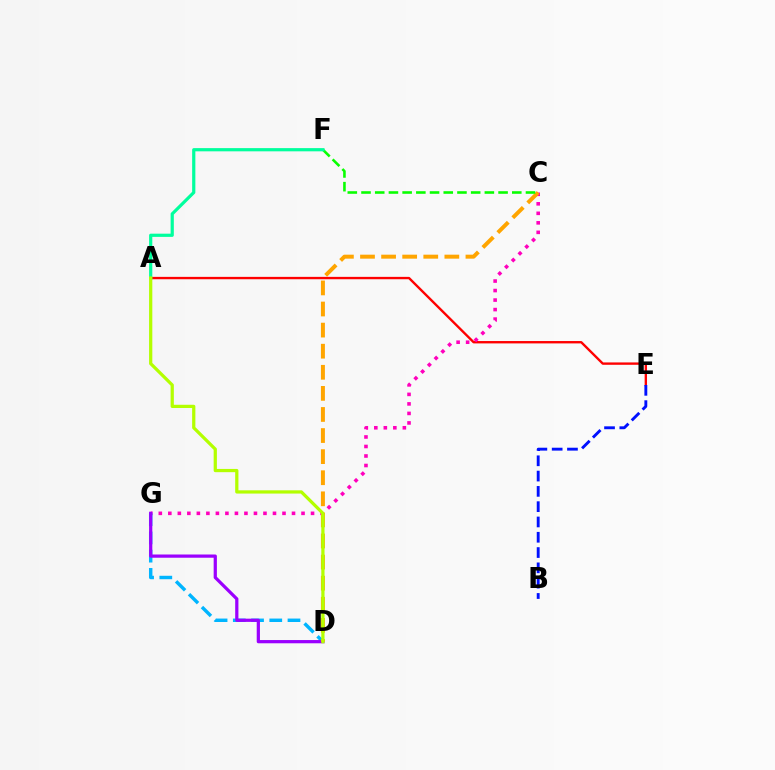{('A', 'E'): [{'color': '#ff0000', 'line_style': 'solid', 'thickness': 1.7}], ('C', 'G'): [{'color': '#ff00bd', 'line_style': 'dotted', 'thickness': 2.59}], ('B', 'E'): [{'color': '#0010ff', 'line_style': 'dashed', 'thickness': 2.08}], ('D', 'G'): [{'color': '#00b5ff', 'line_style': 'dashed', 'thickness': 2.48}, {'color': '#9b00ff', 'line_style': 'solid', 'thickness': 2.32}], ('C', 'D'): [{'color': '#ffa500', 'line_style': 'dashed', 'thickness': 2.86}], ('C', 'F'): [{'color': '#08ff00', 'line_style': 'dashed', 'thickness': 1.86}], ('A', 'F'): [{'color': '#00ff9d', 'line_style': 'solid', 'thickness': 2.31}], ('A', 'D'): [{'color': '#b3ff00', 'line_style': 'solid', 'thickness': 2.33}]}